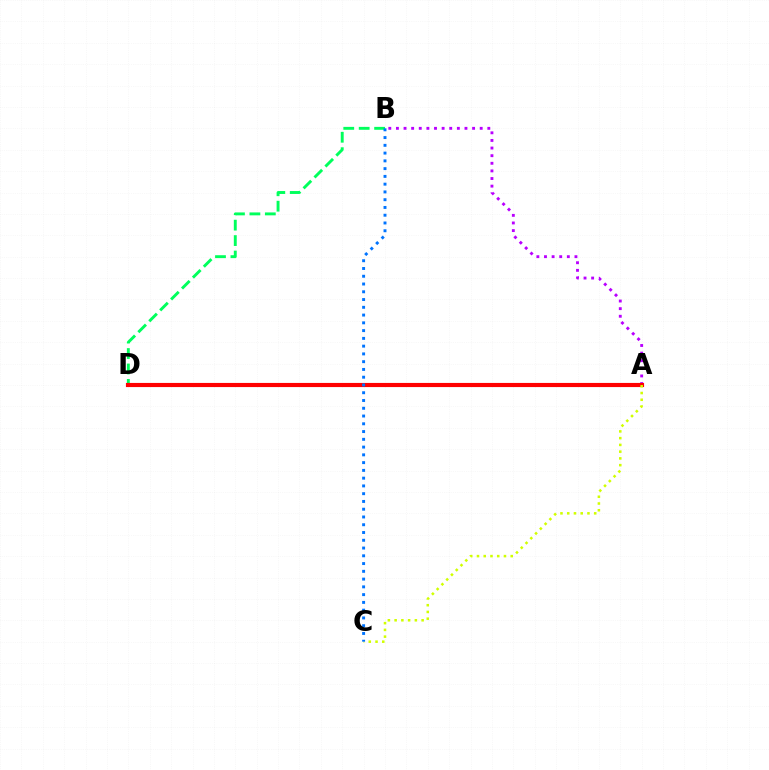{('B', 'D'): [{'color': '#00ff5c', 'line_style': 'dashed', 'thickness': 2.1}], ('A', 'B'): [{'color': '#b900ff', 'line_style': 'dotted', 'thickness': 2.07}], ('A', 'D'): [{'color': '#ff0000', 'line_style': 'solid', 'thickness': 2.98}], ('A', 'C'): [{'color': '#d1ff00', 'line_style': 'dotted', 'thickness': 1.83}], ('B', 'C'): [{'color': '#0074ff', 'line_style': 'dotted', 'thickness': 2.11}]}